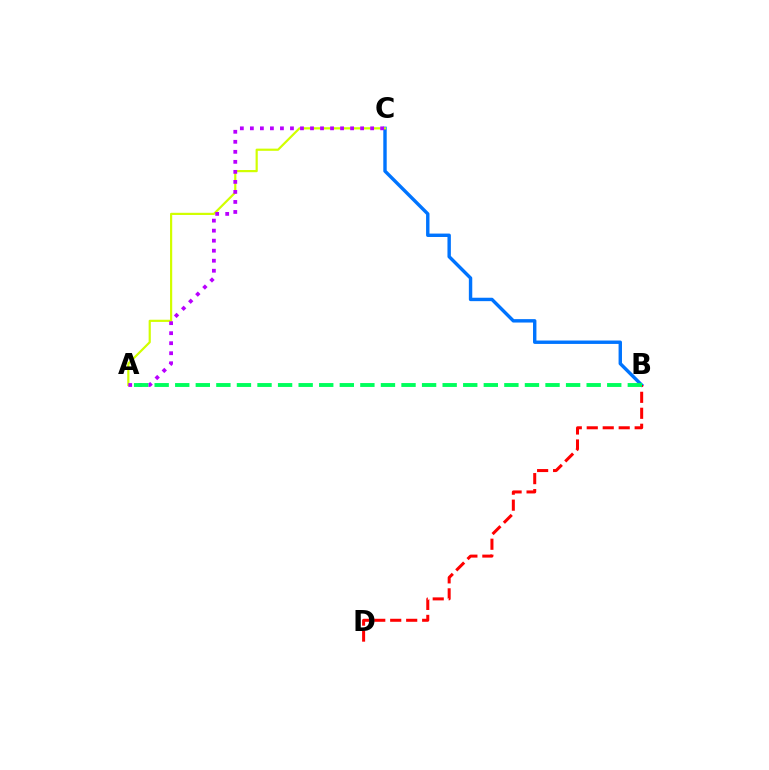{('B', 'C'): [{'color': '#0074ff', 'line_style': 'solid', 'thickness': 2.45}], ('A', 'C'): [{'color': '#d1ff00', 'line_style': 'solid', 'thickness': 1.58}, {'color': '#b900ff', 'line_style': 'dotted', 'thickness': 2.72}], ('B', 'D'): [{'color': '#ff0000', 'line_style': 'dashed', 'thickness': 2.17}], ('A', 'B'): [{'color': '#00ff5c', 'line_style': 'dashed', 'thickness': 2.79}]}